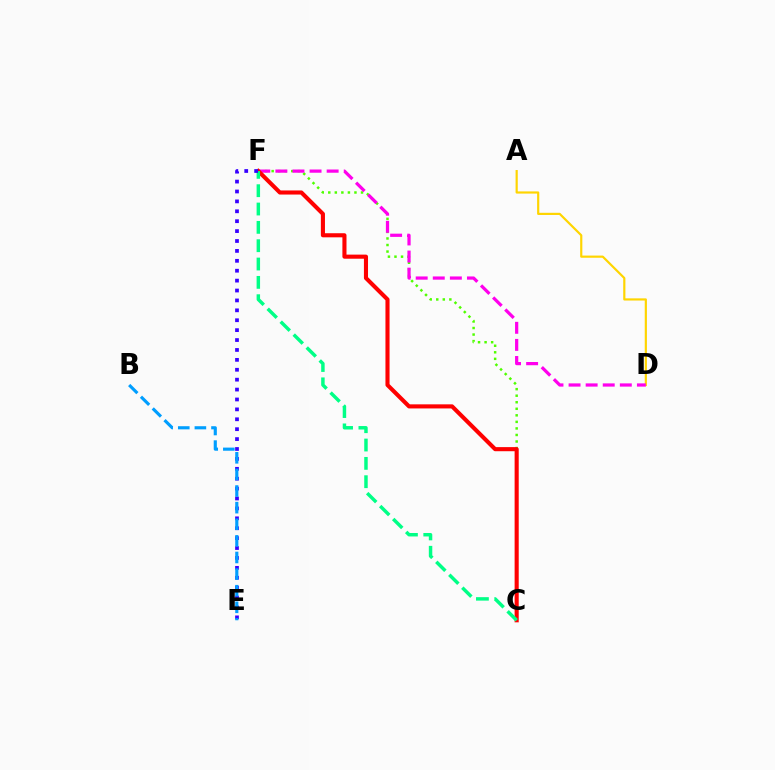{('A', 'D'): [{'color': '#ffd500', 'line_style': 'solid', 'thickness': 1.57}], ('C', 'F'): [{'color': '#4fff00', 'line_style': 'dotted', 'thickness': 1.78}, {'color': '#ff0000', 'line_style': 'solid', 'thickness': 2.95}, {'color': '#00ff86', 'line_style': 'dashed', 'thickness': 2.49}], ('D', 'F'): [{'color': '#ff00ed', 'line_style': 'dashed', 'thickness': 2.32}], ('E', 'F'): [{'color': '#3700ff', 'line_style': 'dotted', 'thickness': 2.69}], ('B', 'E'): [{'color': '#009eff', 'line_style': 'dashed', 'thickness': 2.26}]}